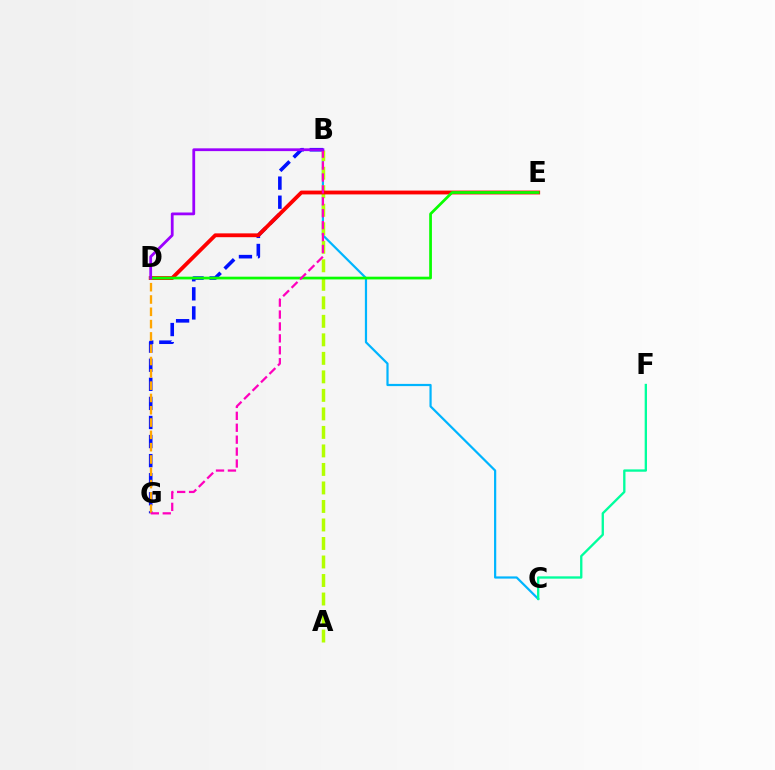{('B', 'C'): [{'color': '#00b5ff', 'line_style': 'solid', 'thickness': 1.59}], ('B', 'G'): [{'color': '#0010ff', 'line_style': 'dashed', 'thickness': 2.59}, {'color': '#ff00bd', 'line_style': 'dashed', 'thickness': 1.62}], ('A', 'B'): [{'color': '#b3ff00', 'line_style': 'dashed', 'thickness': 2.51}], ('D', 'E'): [{'color': '#ff0000', 'line_style': 'solid', 'thickness': 2.76}, {'color': '#08ff00', 'line_style': 'solid', 'thickness': 1.96}], ('D', 'G'): [{'color': '#ffa500', 'line_style': 'dashed', 'thickness': 1.67}], ('C', 'F'): [{'color': '#00ff9d', 'line_style': 'solid', 'thickness': 1.68}], ('B', 'D'): [{'color': '#9b00ff', 'line_style': 'solid', 'thickness': 2.0}]}